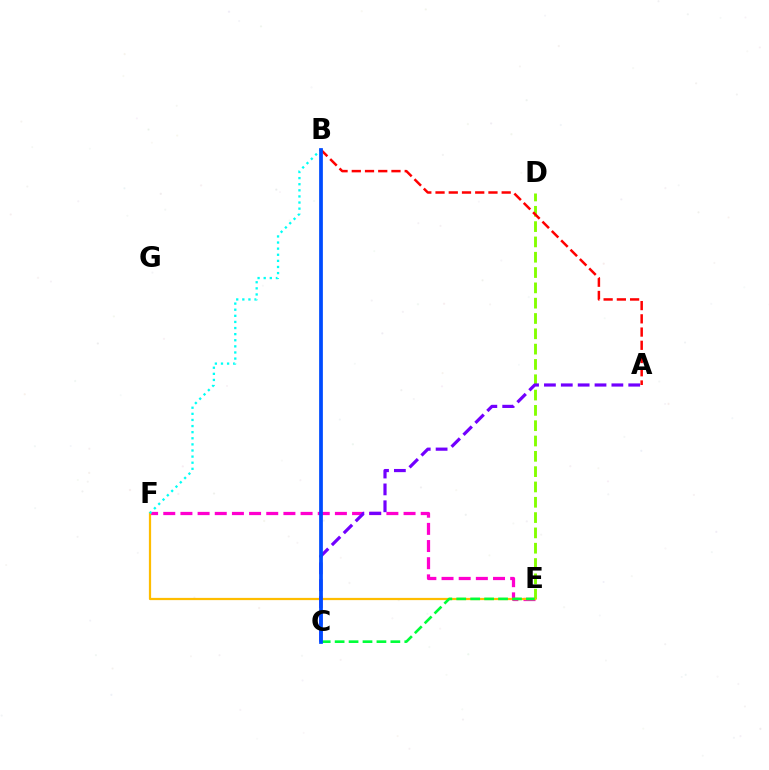{('E', 'F'): [{'color': '#ff00cf', 'line_style': 'dashed', 'thickness': 2.33}, {'color': '#ffbd00', 'line_style': 'solid', 'thickness': 1.61}], ('D', 'E'): [{'color': '#84ff00', 'line_style': 'dashed', 'thickness': 2.08}], ('C', 'E'): [{'color': '#00ff39', 'line_style': 'dashed', 'thickness': 1.89}], ('A', 'C'): [{'color': '#7200ff', 'line_style': 'dashed', 'thickness': 2.29}], ('A', 'B'): [{'color': '#ff0000', 'line_style': 'dashed', 'thickness': 1.8}], ('B', 'F'): [{'color': '#00fff6', 'line_style': 'dotted', 'thickness': 1.66}], ('B', 'C'): [{'color': '#004bff', 'line_style': 'solid', 'thickness': 2.7}]}